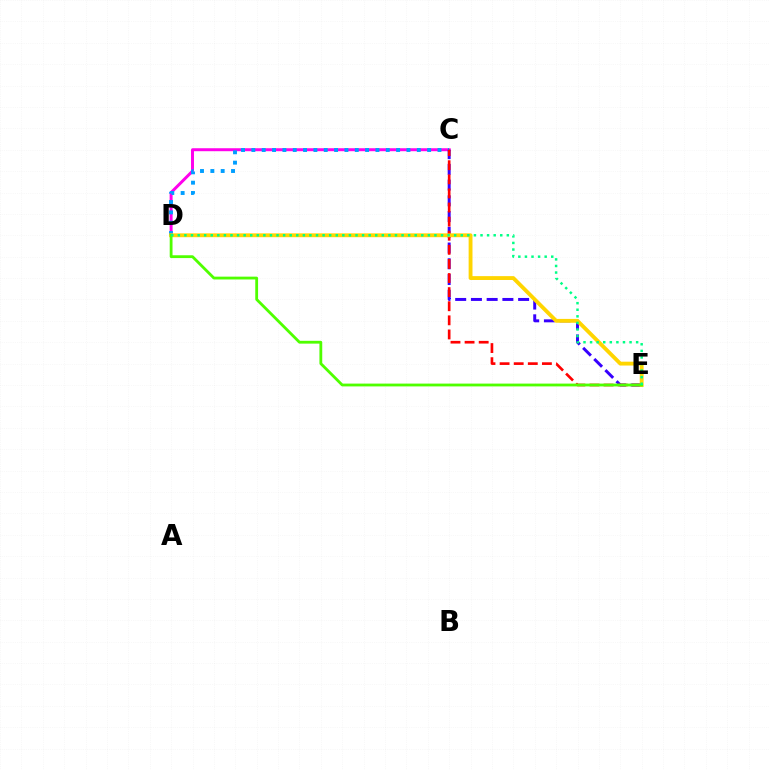{('C', 'D'): [{'color': '#ff00ed', 'line_style': 'solid', 'thickness': 2.14}, {'color': '#009eff', 'line_style': 'dotted', 'thickness': 2.81}], ('C', 'E'): [{'color': '#3700ff', 'line_style': 'dashed', 'thickness': 2.14}, {'color': '#ff0000', 'line_style': 'dashed', 'thickness': 1.92}], ('D', 'E'): [{'color': '#ffd500', 'line_style': 'solid', 'thickness': 2.78}, {'color': '#4fff00', 'line_style': 'solid', 'thickness': 2.02}, {'color': '#00ff86', 'line_style': 'dotted', 'thickness': 1.79}]}